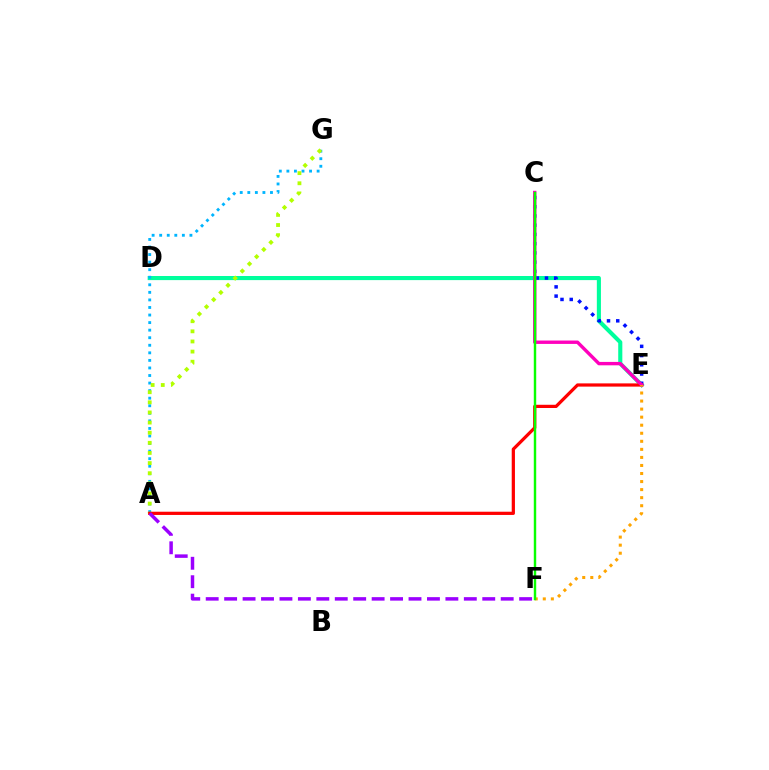{('D', 'E'): [{'color': '#00ff9d', 'line_style': 'solid', 'thickness': 2.96}], ('A', 'G'): [{'color': '#00b5ff', 'line_style': 'dotted', 'thickness': 2.05}, {'color': '#b3ff00', 'line_style': 'dotted', 'thickness': 2.75}], ('C', 'E'): [{'color': '#0010ff', 'line_style': 'dotted', 'thickness': 2.51}, {'color': '#ff00bd', 'line_style': 'solid', 'thickness': 2.44}], ('A', 'E'): [{'color': '#ff0000', 'line_style': 'solid', 'thickness': 2.32}], ('E', 'F'): [{'color': '#ffa500', 'line_style': 'dotted', 'thickness': 2.19}], ('A', 'F'): [{'color': '#9b00ff', 'line_style': 'dashed', 'thickness': 2.5}], ('C', 'F'): [{'color': '#08ff00', 'line_style': 'solid', 'thickness': 1.75}]}